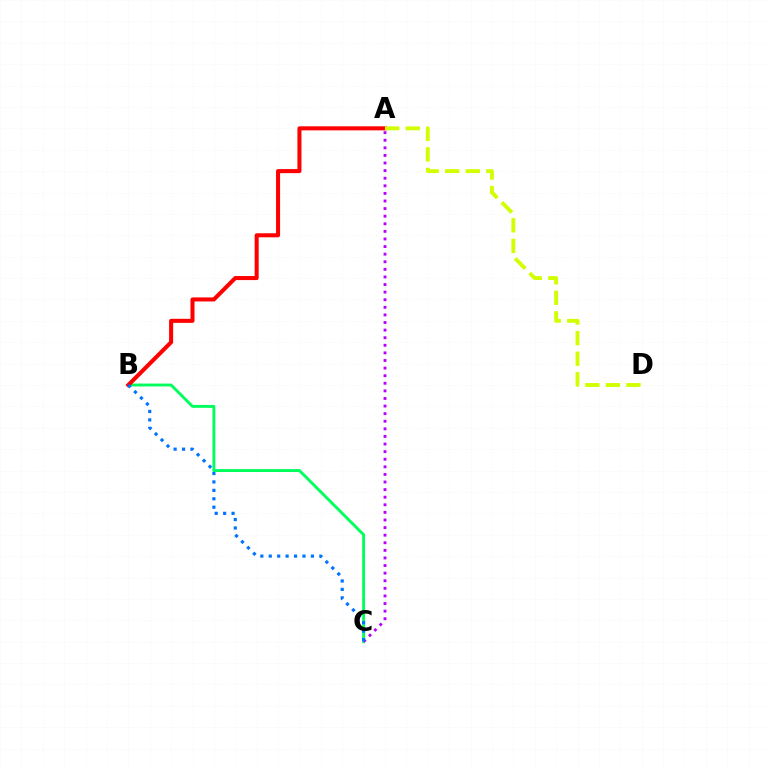{('B', 'C'): [{'color': '#00ff5c', 'line_style': 'solid', 'thickness': 2.08}, {'color': '#0074ff', 'line_style': 'dotted', 'thickness': 2.29}], ('A', 'C'): [{'color': '#b900ff', 'line_style': 'dotted', 'thickness': 2.06}], ('A', 'B'): [{'color': '#ff0000', 'line_style': 'solid', 'thickness': 2.91}], ('A', 'D'): [{'color': '#d1ff00', 'line_style': 'dashed', 'thickness': 2.79}]}